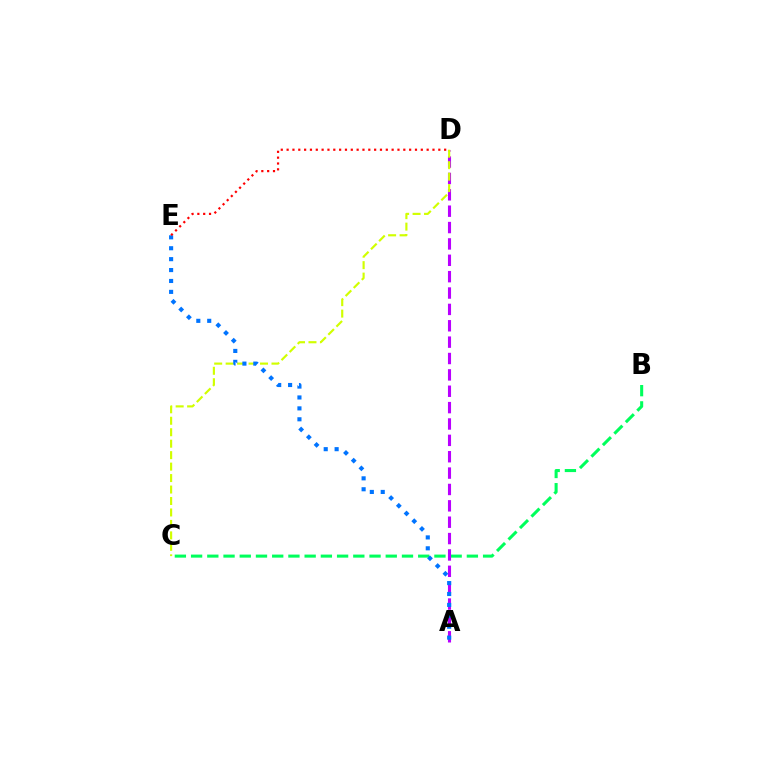{('B', 'C'): [{'color': '#00ff5c', 'line_style': 'dashed', 'thickness': 2.2}], ('A', 'D'): [{'color': '#b900ff', 'line_style': 'dashed', 'thickness': 2.22}], ('C', 'D'): [{'color': '#d1ff00', 'line_style': 'dashed', 'thickness': 1.56}], ('A', 'E'): [{'color': '#0074ff', 'line_style': 'dotted', 'thickness': 2.96}], ('D', 'E'): [{'color': '#ff0000', 'line_style': 'dotted', 'thickness': 1.59}]}